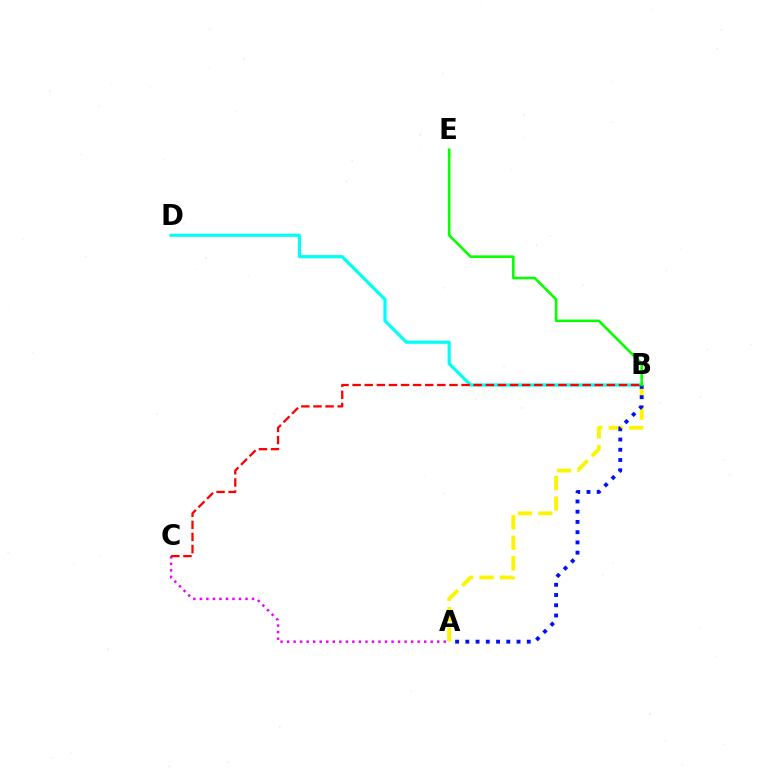{('A', 'C'): [{'color': '#ee00ff', 'line_style': 'dotted', 'thickness': 1.77}], ('A', 'B'): [{'color': '#fcf500', 'line_style': 'dashed', 'thickness': 2.78}, {'color': '#0010ff', 'line_style': 'dotted', 'thickness': 2.78}], ('B', 'D'): [{'color': '#00fff6', 'line_style': 'solid', 'thickness': 2.31}], ('B', 'E'): [{'color': '#08ff00', 'line_style': 'solid', 'thickness': 1.87}], ('B', 'C'): [{'color': '#ff0000', 'line_style': 'dashed', 'thickness': 1.64}]}